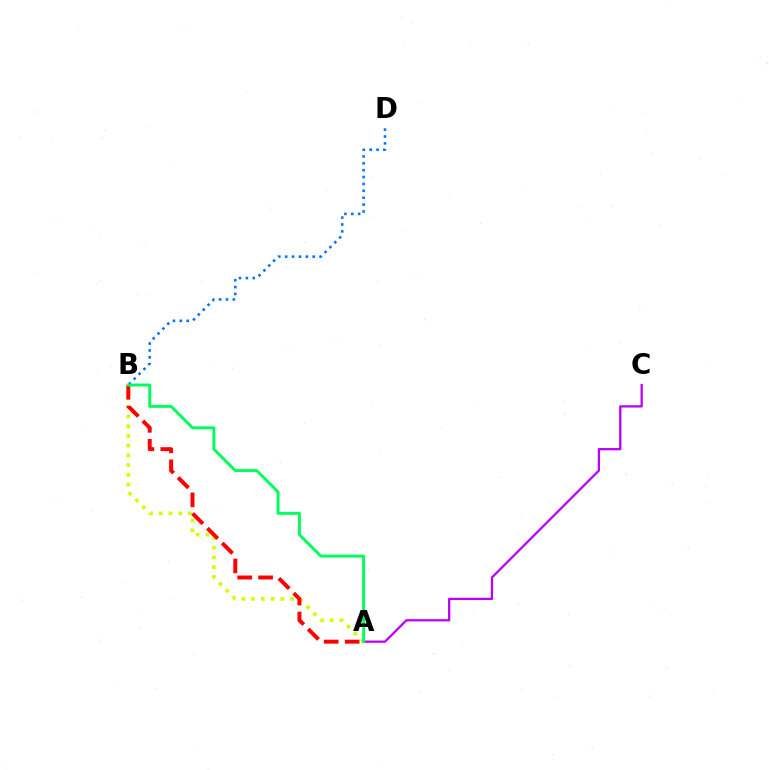{('A', 'B'): [{'color': '#d1ff00', 'line_style': 'dotted', 'thickness': 2.64}, {'color': '#ff0000', 'line_style': 'dashed', 'thickness': 2.85}, {'color': '#00ff5c', 'line_style': 'solid', 'thickness': 2.11}], ('B', 'D'): [{'color': '#0074ff', 'line_style': 'dotted', 'thickness': 1.87}], ('A', 'C'): [{'color': '#b900ff', 'line_style': 'solid', 'thickness': 1.64}]}